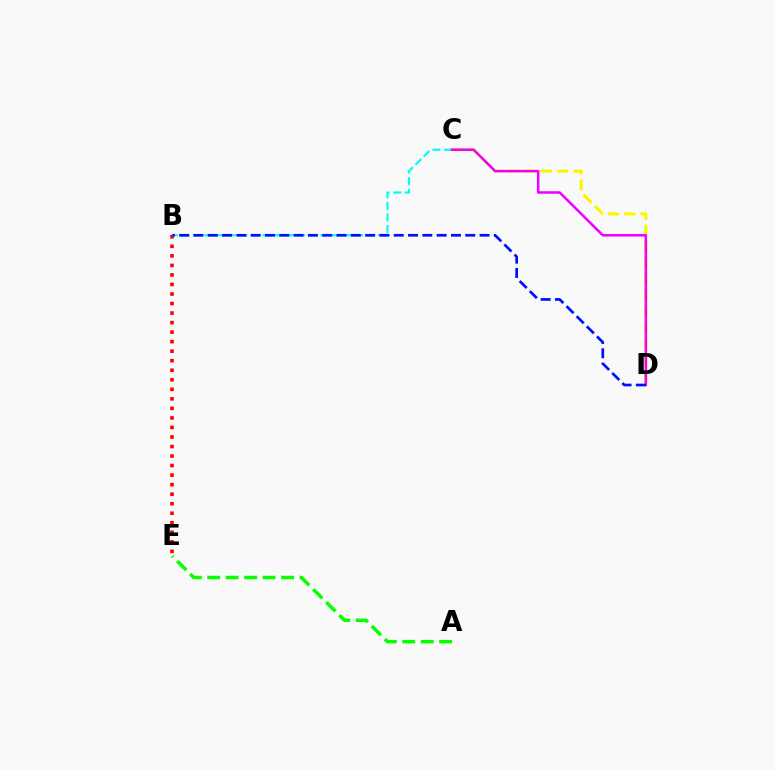{('A', 'E'): [{'color': '#08ff00', 'line_style': 'dashed', 'thickness': 2.51}], ('B', 'E'): [{'color': '#ff0000', 'line_style': 'dotted', 'thickness': 2.59}], ('B', 'C'): [{'color': '#00fff6', 'line_style': 'dashed', 'thickness': 1.57}], ('C', 'D'): [{'color': '#fcf500', 'line_style': 'dashed', 'thickness': 2.21}, {'color': '#ee00ff', 'line_style': 'solid', 'thickness': 1.81}], ('B', 'D'): [{'color': '#0010ff', 'line_style': 'dashed', 'thickness': 1.94}]}